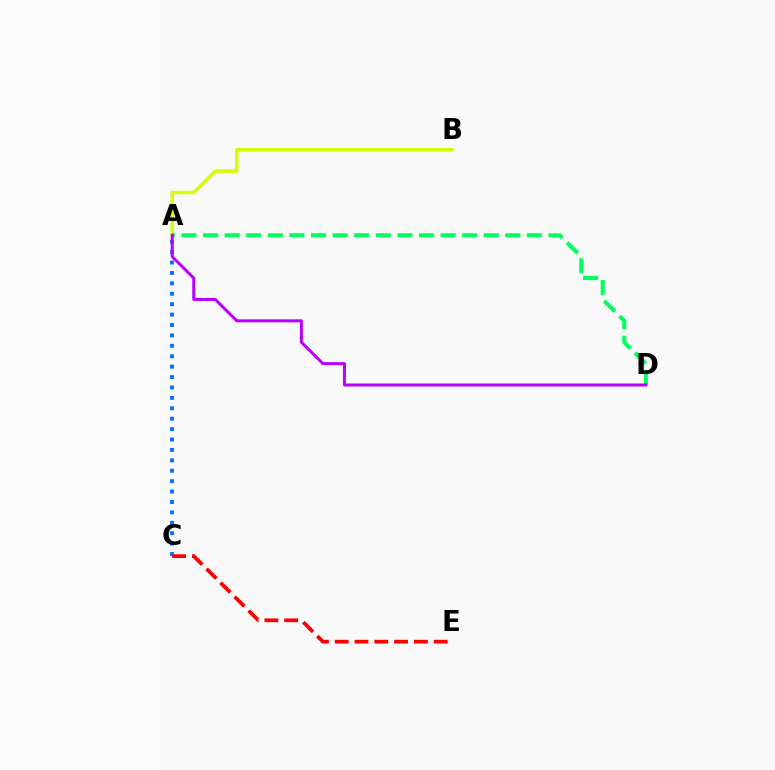{('A', 'B'): [{'color': '#d1ff00', 'line_style': 'solid', 'thickness': 2.5}], ('A', 'C'): [{'color': '#0074ff', 'line_style': 'dotted', 'thickness': 2.83}], ('C', 'E'): [{'color': '#ff0000', 'line_style': 'dashed', 'thickness': 2.69}], ('A', 'D'): [{'color': '#00ff5c', 'line_style': 'dashed', 'thickness': 2.93}, {'color': '#b900ff', 'line_style': 'solid', 'thickness': 2.16}]}